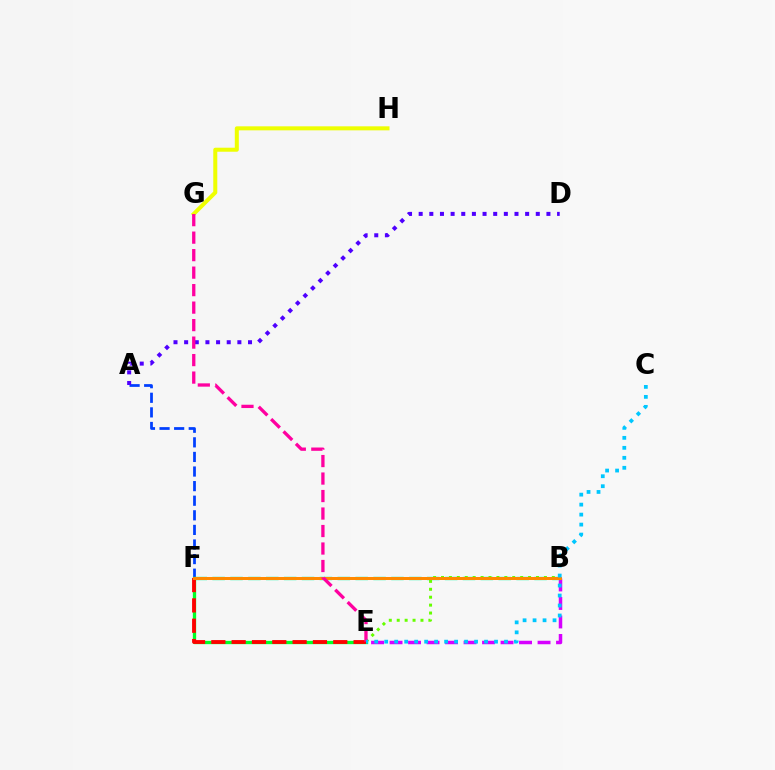{('A', 'F'): [{'color': '#003fff', 'line_style': 'dashed', 'thickness': 1.98}], ('B', 'E'): [{'color': '#d600ff', 'line_style': 'dashed', 'thickness': 2.51}, {'color': '#66ff00', 'line_style': 'dotted', 'thickness': 2.15}], ('B', 'F'): [{'color': '#00ffaf', 'line_style': 'dashed', 'thickness': 2.43}, {'color': '#ff8800', 'line_style': 'solid', 'thickness': 2.17}], ('A', 'D'): [{'color': '#4f00ff', 'line_style': 'dotted', 'thickness': 2.89}], ('E', 'F'): [{'color': '#00ff27', 'line_style': 'solid', 'thickness': 2.38}, {'color': '#ff0000', 'line_style': 'dashed', 'thickness': 2.76}], ('G', 'H'): [{'color': '#eeff00', 'line_style': 'solid', 'thickness': 2.89}], ('E', 'G'): [{'color': '#ff00a0', 'line_style': 'dashed', 'thickness': 2.38}], ('C', 'E'): [{'color': '#00c7ff', 'line_style': 'dotted', 'thickness': 2.71}]}